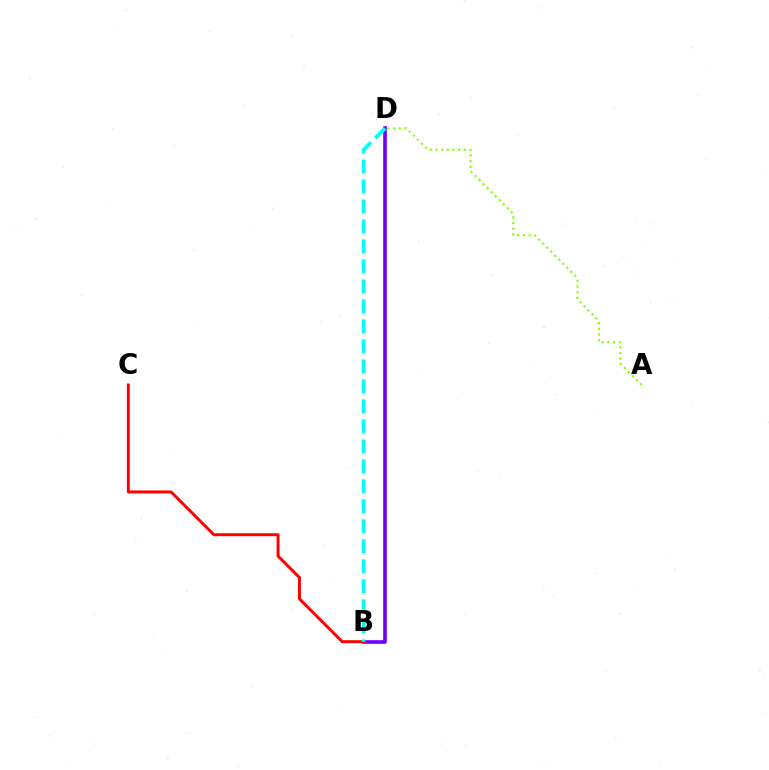{('B', 'D'): [{'color': '#7200ff', 'line_style': 'solid', 'thickness': 2.63}, {'color': '#00fff6', 'line_style': 'dashed', 'thickness': 2.72}], ('B', 'C'): [{'color': '#ff0000', 'line_style': 'solid', 'thickness': 2.13}], ('A', 'D'): [{'color': '#84ff00', 'line_style': 'dotted', 'thickness': 1.55}]}